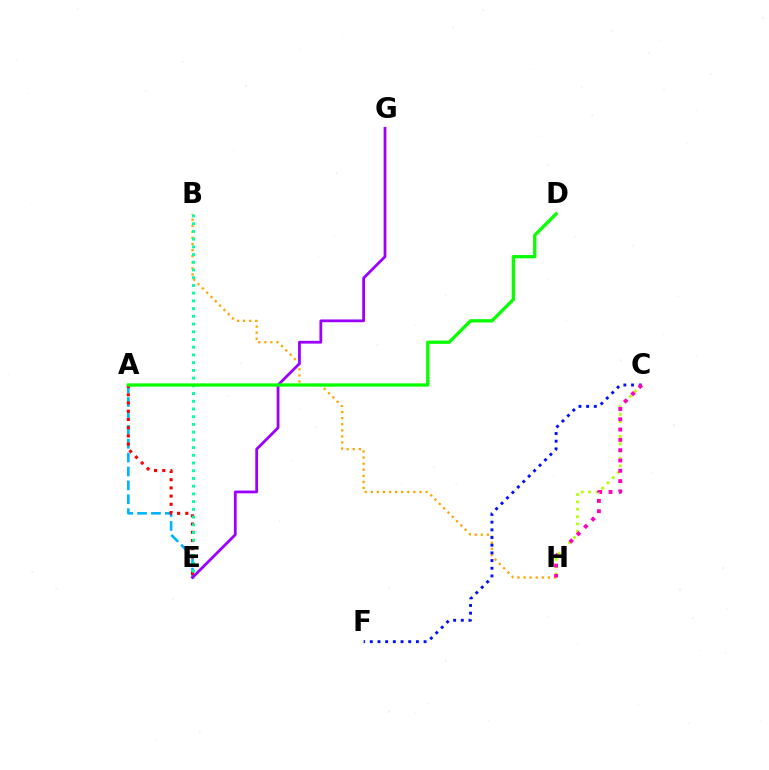{('A', 'E'): [{'color': '#00b5ff', 'line_style': 'dashed', 'thickness': 1.89}, {'color': '#ff0000', 'line_style': 'dotted', 'thickness': 2.23}], ('B', 'H'): [{'color': '#ffa500', 'line_style': 'dotted', 'thickness': 1.65}], ('B', 'E'): [{'color': '#00ff9d', 'line_style': 'dotted', 'thickness': 2.1}], ('E', 'G'): [{'color': '#9b00ff', 'line_style': 'solid', 'thickness': 2.0}], ('C', 'H'): [{'color': '#b3ff00', 'line_style': 'dotted', 'thickness': 2.0}, {'color': '#ff00bd', 'line_style': 'dotted', 'thickness': 2.8}], ('A', 'D'): [{'color': '#08ff00', 'line_style': 'solid', 'thickness': 2.38}], ('C', 'F'): [{'color': '#0010ff', 'line_style': 'dotted', 'thickness': 2.09}]}